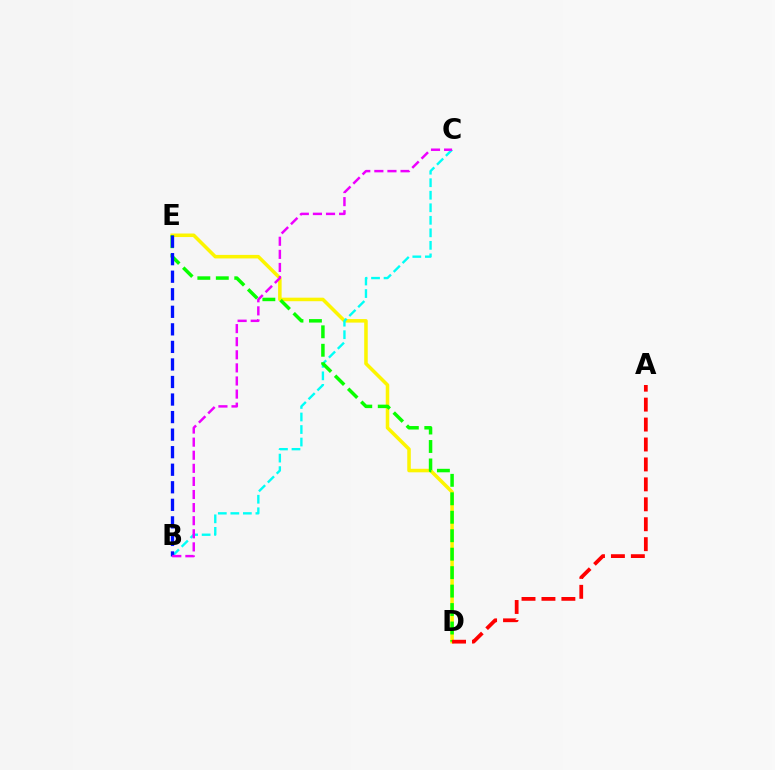{('D', 'E'): [{'color': '#fcf500', 'line_style': 'solid', 'thickness': 2.54}, {'color': '#08ff00', 'line_style': 'dashed', 'thickness': 2.51}], ('B', 'C'): [{'color': '#00fff6', 'line_style': 'dashed', 'thickness': 1.7}, {'color': '#ee00ff', 'line_style': 'dashed', 'thickness': 1.78}], ('A', 'D'): [{'color': '#ff0000', 'line_style': 'dashed', 'thickness': 2.71}], ('B', 'E'): [{'color': '#0010ff', 'line_style': 'dashed', 'thickness': 2.38}]}